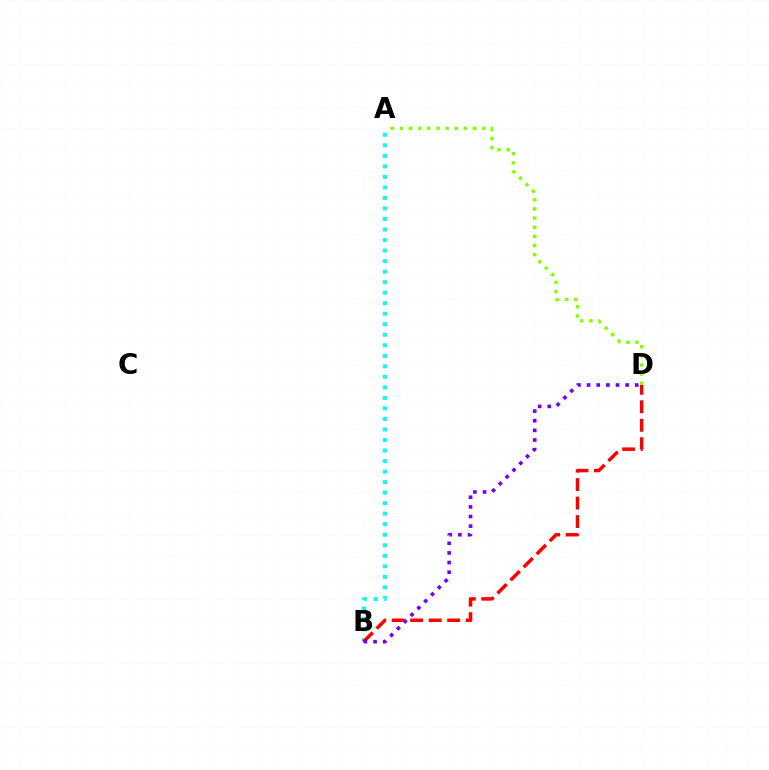{('A', 'B'): [{'color': '#00fff6', 'line_style': 'dotted', 'thickness': 2.86}], ('B', 'D'): [{'color': '#ff0000', 'line_style': 'dashed', 'thickness': 2.51}, {'color': '#7200ff', 'line_style': 'dotted', 'thickness': 2.62}], ('A', 'D'): [{'color': '#84ff00', 'line_style': 'dotted', 'thickness': 2.49}]}